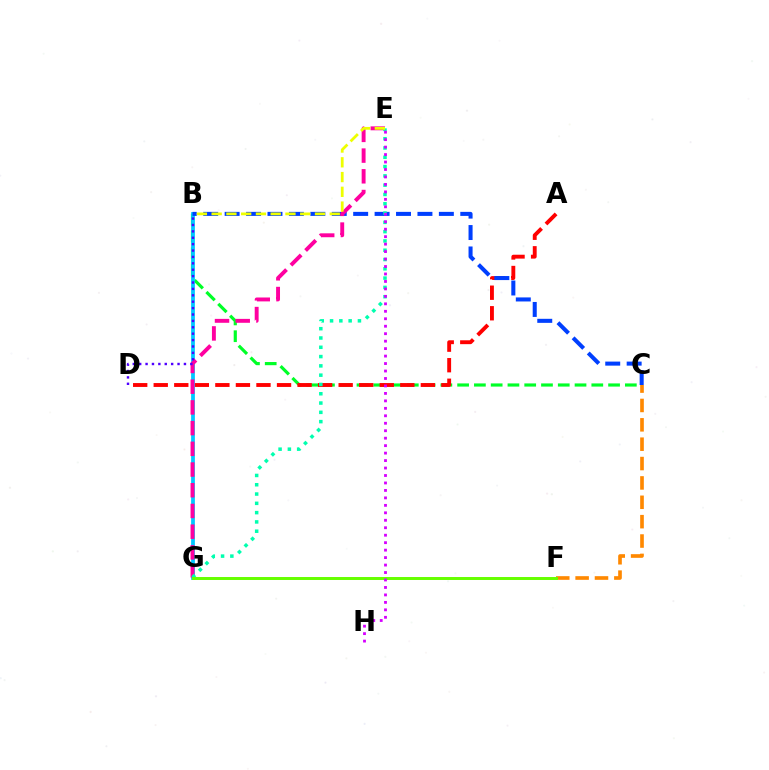{('B', 'C'): [{'color': '#00ff27', 'line_style': 'dashed', 'thickness': 2.28}, {'color': '#003fff', 'line_style': 'dashed', 'thickness': 2.91}], ('A', 'D'): [{'color': '#ff0000', 'line_style': 'dashed', 'thickness': 2.79}], ('B', 'G'): [{'color': '#00c7ff', 'line_style': 'solid', 'thickness': 2.71}], ('E', 'G'): [{'color': '#ff00a0', 'line_style': 'dashed', 'thickness': 2.81}, {'color': '#00ffaf', 'line_style': 'dotted', 'thickness': 2.52}], ('C', 'F'): [{'color': '#ff8800', 'line_style': 'dashed', 'thickness': 2.63}], ('F', 'G'): [{'color': '#66ff00', 'line_style': 'solid', 'thickness': 2.14}], ('B', 'D'): [{'color': '#4f00ff', 'line_style': 'dotted', 'thickness': 1.74}], ('E', 'H'): [{'color': '#d600ff', 'line_style': 'dotted', 'thickness': 2.03}], ('B', 'E'): [{'color': '#eeff00', 'line_style': 'dashed', 'thickness': 2.01}]}